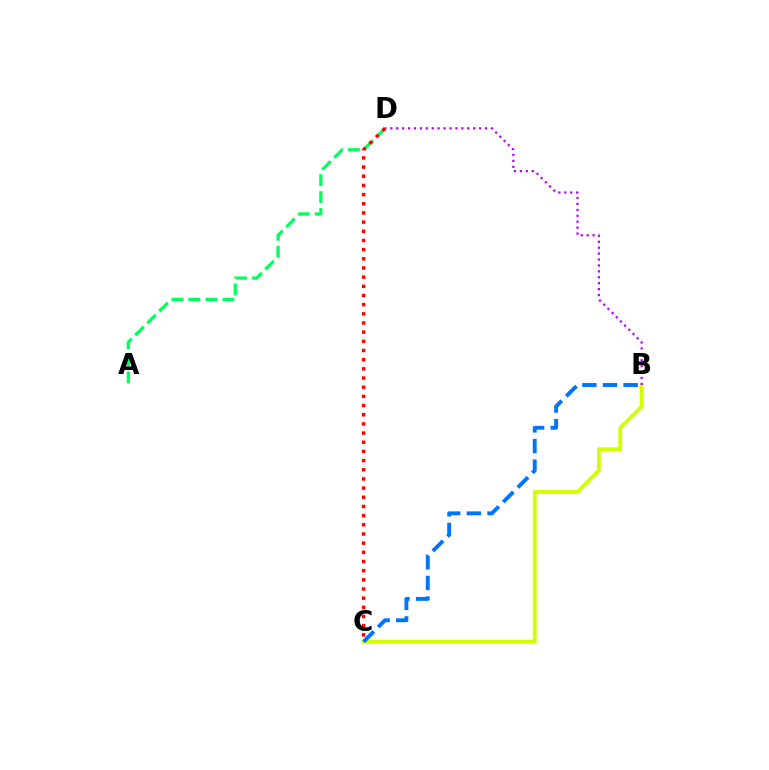{('B', 'C'): [{'color': '#d1ff00', 'line_style': 'solid', 'thickness': 2.75}, {'color': '#0074ff', 'line_style': 'dashed', 'thickness': 2.8}], ('B', 'D'): [{'color': '#b900ff', 'line_style': 'dotted', 'thickness': 1.61}], ('A', 'D'): [{'color': '#00ff5c', 'line_style': 'dashed', 'thickness': 2.31}], ('C', 'D'): [{'color': '#ff0000', 'line_style': 'dotted', 'thickness': 2.49}]}